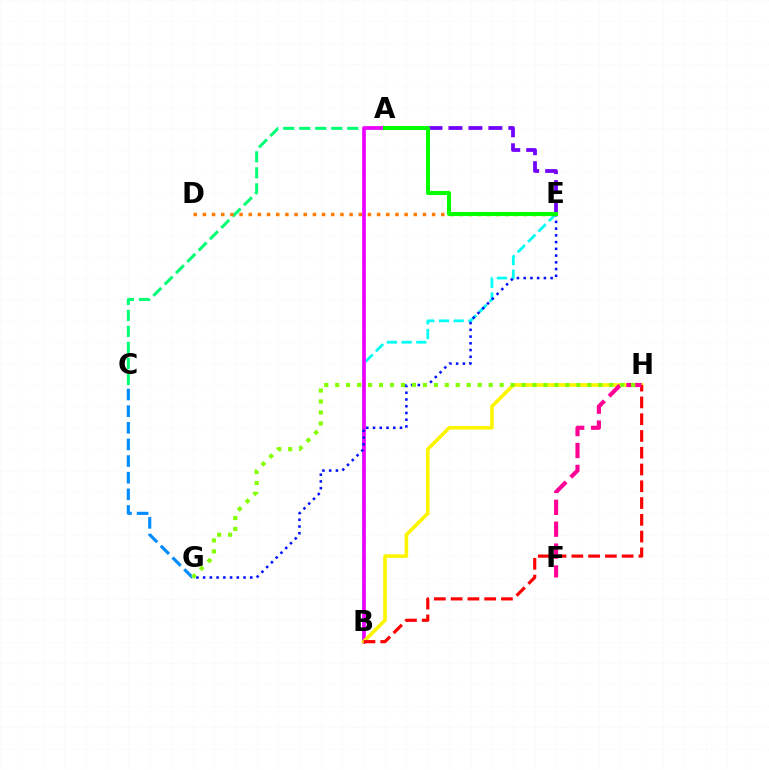{('A', 'C'): [{'color': '#00ff74', 'line_style': 'dashed', 'thickness': 2.18}], ('C', 'G'): [{'color': '#008cff', 'line_style': 'dashed', 'thickness': 2.26}], ('B', 'E'): [{'color': '#00fff6', 'line_style': 'dashed', 'thickness': 2.0}], ('A', 'B'): [{'color': '#ee00ff', 'line_style': 'solid', 'thickness': 2.67}], ('B', 'H'): [{'color': '#fcf500', 'line_style': 'solid', 'thickness': 2.6}, {'color': '#ff0000', 'line_style': 'dashed', 'thickness': 2.28}], ('A', 'E'): [{'color': '#7200ff', 'line_style': 'dashed', 'thickness': 2.71}, {'color': '#08ff00', 'line_style': 'solid', 'thickness': 2.93}], ('E', 'G'): [{'color': '#0010ff', 'line_style': 'dotted', 'thickness': 1.83}], ('F', 'H'): [{'color': '#ff0094', 'line_style': 'dashed', 'thickness': 2.97}], ('G', 'H'): [{'color': '#84ff00', 'line_style': 'dotted', 'thickness': 2.98}], ('D', 'E'): [{'color': '#ff7c00', 'line_style': 'dotted', 'thickness': 2.49}]}